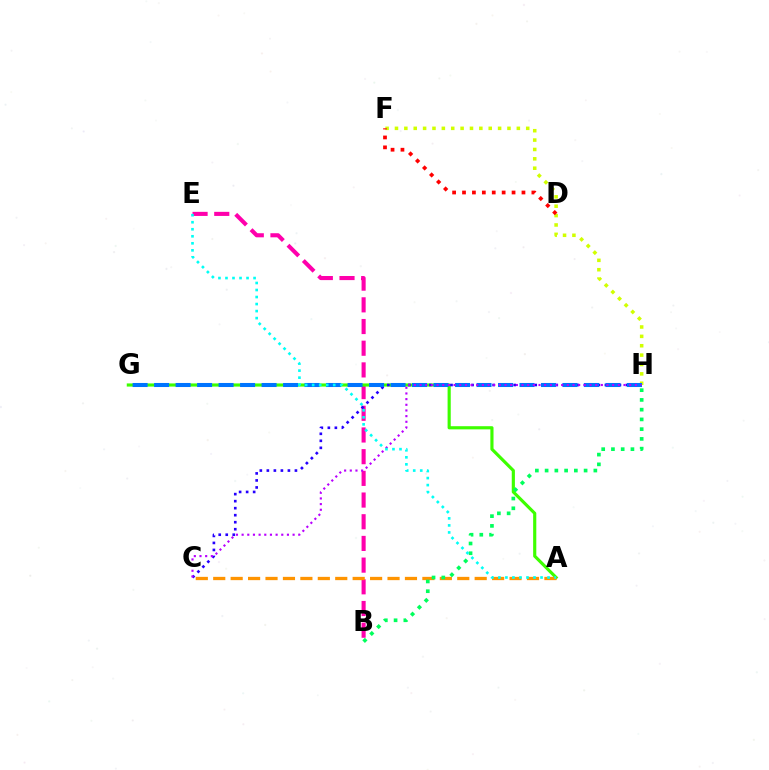{('B', 'E'): [{'color': '#ff00ac', 'line_style': 'dashed', 'thickness': 2.95}], ('A', 'G'): [{'color': '#3dff00', 'line_style': 'solid', 'thickness': 2.27}], ('F', 'H'): [{'color': '#d1ff00', 'line_style': 'dotted', 'thickness': 2.55}], ('A', 'C'): [{'color': '#ff9400', 'line_style': 'dashed', 'thickness': 2.37}], ('B', 'H'): [{'color': '#00ff5c', 'line_style': 'dotted', 'thickness': 2.65}], ('C', 'H'): [{'color': '#2500ff', 'line_style': 'dotted', 'thickness': 1.91}, {'color': '#b900ff', 'line_style': 'dotted', 'thickness': 1.54}], ('G', 'H'): [{'color': '#0074ff', 'line_style': 'dashed', 'thickness': 2.92}], ('D', 'F'): [{'color': '#ff0000', 'line_style': 'dotted', 'thickness': 2.69}], ('A', 'E'): [{'color': '#00fff6', 'line_style': 'dotted', 'thickness': 1.91}]}